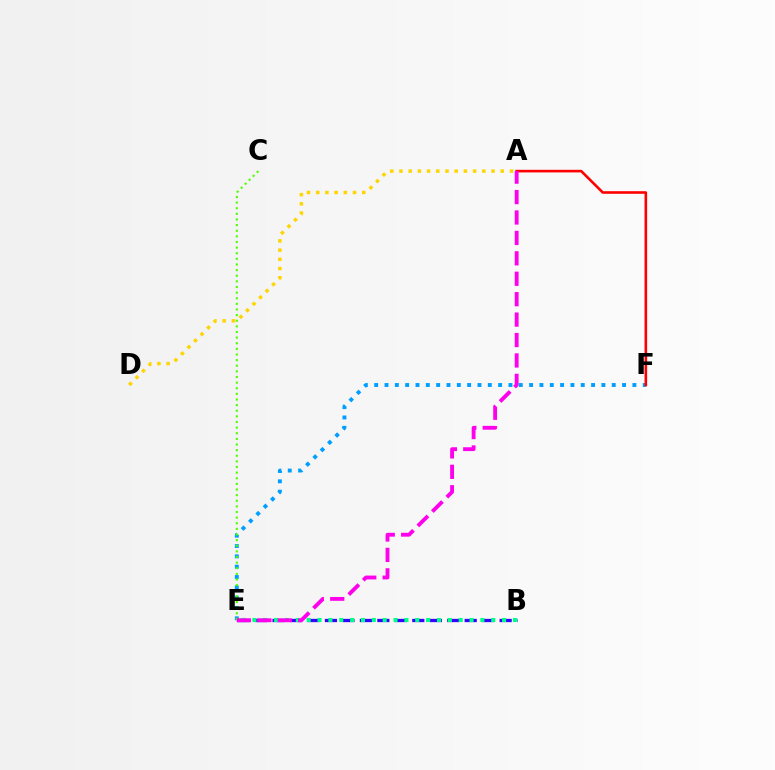{('B', 'E'): [{'color': '#3700ff', 'line_style': 'dashed', 'thickness': 2.37}, {'color': '#00ff86', 'line_style': 'dotted', 'thickness': 2.95}], ('E', 'F'): [{'color': '#009eff', 'line_style': 'dotted', 'thickness': 2.81}], ('C', 'E'): [{'color': '#4fff00', 'line_style': 'dotted', 'thickness': 1.53}], ('A', 'D'): [{'color': '#ffd500', 'line_style': 'dotted', 'thickness': 2.5}], ('A', 'F'): [{'color': '#ff0000', 'line_style': 'solid', 'thickness': 1.88}], ('A', 'E'): [{'color': '#ff00ed', 'line_style': 'dashed', 'thickness': 2.77}]}